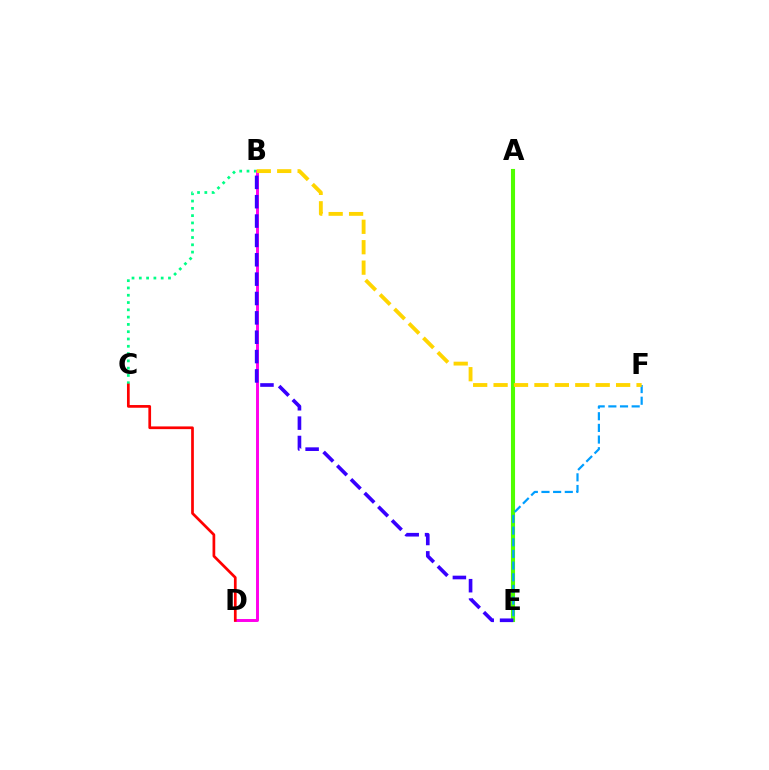{('A', 'E'): [{'color': '#4fff00', 'line_style': 'solid', 'thickness': 2.96}], ('B', 'C'): [{'color': '#00ff86', 'line_style': 'dotted', 'thickness': 1.98}], ('E', 'F'): [{'color': '#009eff', 'line_style': 'dashed', 'thickness': 1.58}], ('B', 'D'): [{'color': '#ff00ed', 'line_style': 'solid', 'thickness': 2.13}], ('B', 'F'): [{'color': '#ffd500', 'line_style': 'dashed', 'thickness': 2.77}], ('C', 'D'): [{'color': '#ff0000', 'line_style': 'solid', 'thickness': 1.95}], ('B', 'E'): [{'color': '#3700ff', 'line_style': 'dashed', 'thickness': 2.63}]}